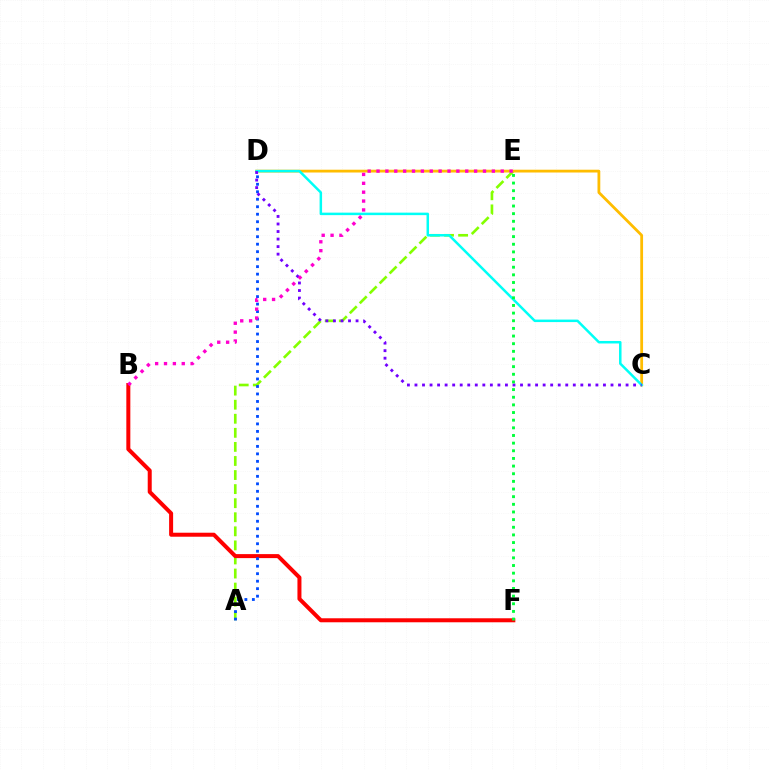{('A', 'E'): [{'color': '#84ff00', 'line_style': 'dashed', 'thickness': 1.91}], ('B', 'F'): [{'color': '#ff0000', 'line_style': 'solid', 'thickness': 2.88}], ('C', 'D'): [{'color': '#ffbd00', 'line_style': 'solid', 'thickness': 2.01}, {'color': '#00fff6', 'line_style': 'solid', 'thickness': 1.8}, {'color': '#7200ff', 'line_style': 'dotted', 'thickness': 2.05}], ('A', 'D'): [{'color': '#004bff', 'line_style': 'dotted', 'thickness': 2.03}], ('B', 'E'): [{'color': '#ff00cf', 'line_style': 'dotted', 'thickness': 2.41}], ('E', 'F'): [{'color': '#00ff39', 'line_style': 'dotted', 'thickness': 2.08}]}